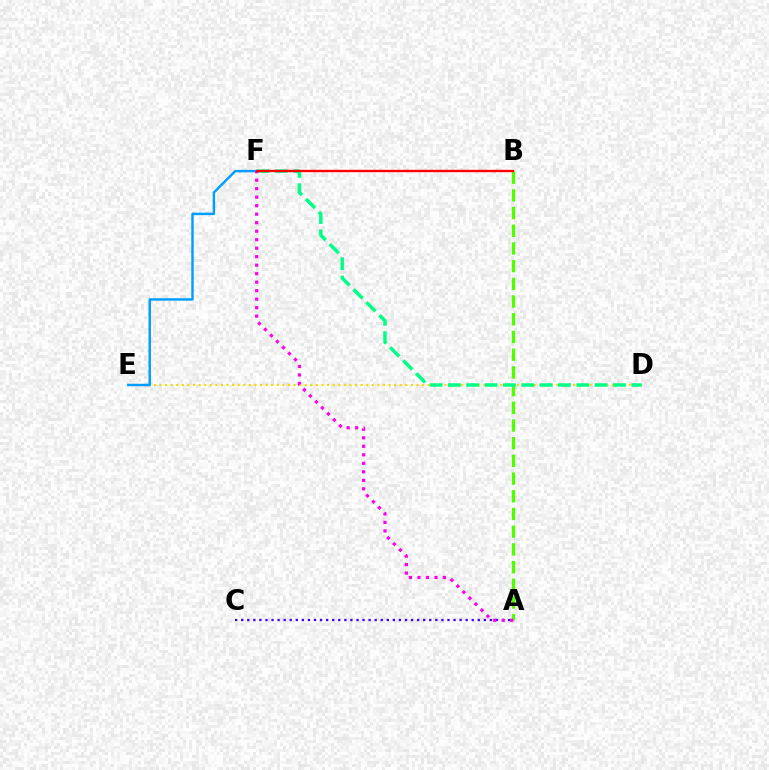{('D', 'E'): [{'color': '#ffd500', 'line_style': 'dotted', 'thickness': 1.52}], ('A', 'C'): [{'color': '#3700ff', 'line_style': 'dotted', 'thickness': 1.65}], ('A', 'B'): [{'color': '#4fff00', 'line_style': 'dashed', 'thickness': 2.4}], ('E', 'F'): [{'color': '#009eff', 'line_style': 'solid', 'thickness': 1.77}], ('D', 'F'): [{'color': '#00ff86', 'line_style': 'dashed', 'thickness': 2.49}], ('A', 'F'): [{'color': '#ff00ed', 'line_style': 'dotted', 'thickness': 2.31}], ('B', 'F'): [{'color': '#ff0000', 'line_style': 'solid', 'thickness': 1.7}]}